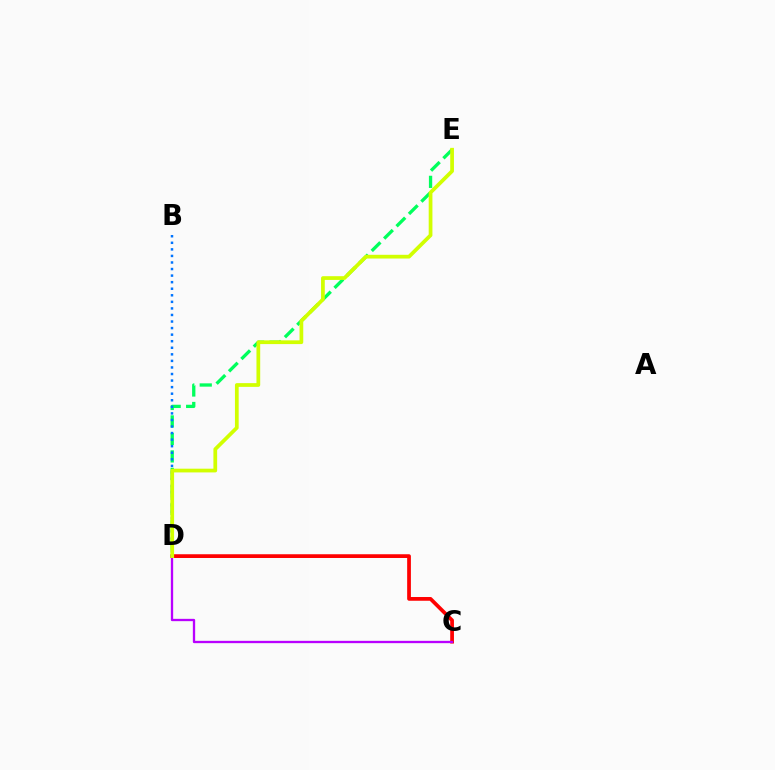{('C', 'D'): [{'color': '#ff0000', 'line_style': 'solid', 'thickness': 2.69}, {'color': '#b900ff', 'line_style': 'solid', 'thickness': 1.66}], ('D', 'E'): [{'color': '#00ff5c', 'line_style': 'dashed', 'thickness': 2.38}, {'color': '#d1ff00', 'line_style': 'solid', 'thickness': 2.69}], ('B', 'D'): [{'color': '#0074ff', 'line_style': 'dotted', 'thickness': 1.78}]}